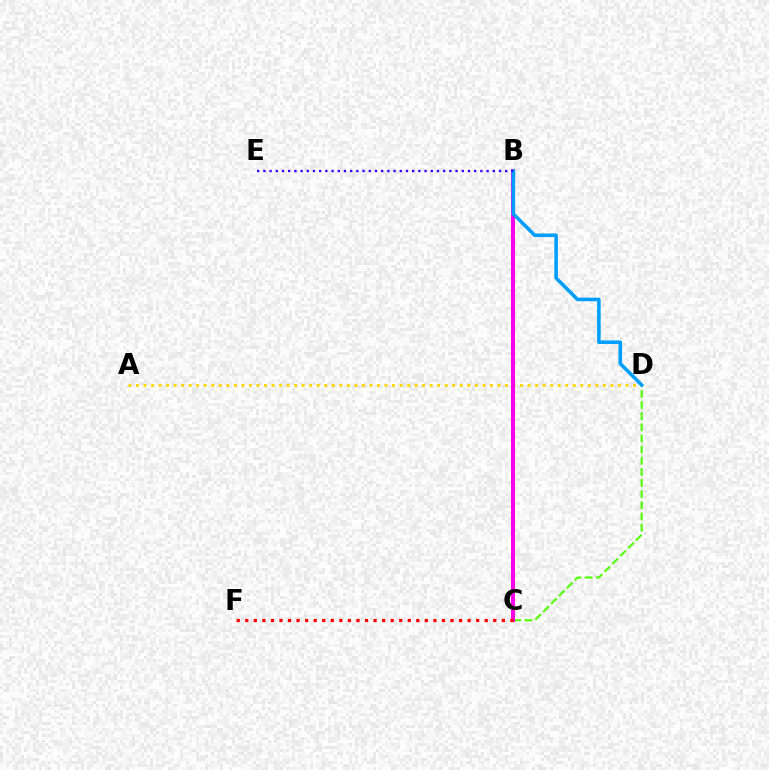{('A', 'D'): [{'color': '#ffd500', 'line_style': 'dotted', 'thickness': 2.05}], ('C', 'D'): [{'color': '#4fff00', 'line_style': 'dashed', 'thickness': 1.51}], ('B', 'C'): [{'color': '#00ff86', 'line_style': 'dashed', 'thickness': 2.57}, {'color': '#ff00ed', 'line_style': 'solid', 'thickness': 2.91}], ('C', 'F'): [{'color': '#ff0000', 'line_style': 'dotted', 'thickness': 2.32}], ('B', 'D'): [{'color': '#009eff', 'line_style': 'solid', 'thickness': 2.56}], ('B', 'E'): [{'color': '#3700ff', 'line_style': 'dotted', 'thickness': 1.68}]}